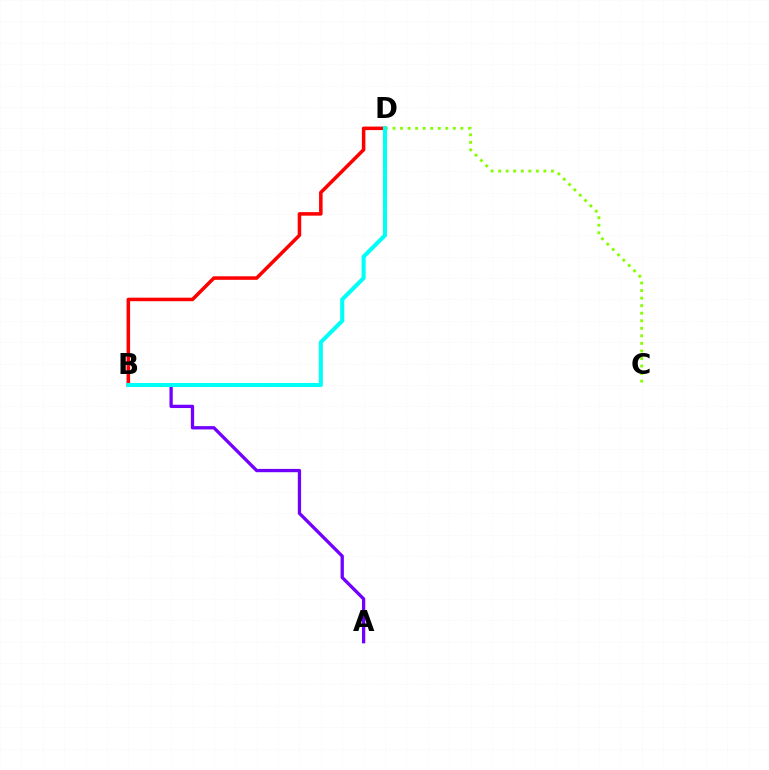{('A', 'B'): [{'color': '#7200ff', 'line_style': 'solid', 'thickness': 2.38}], ('C', 'D'): [{'color': '#84ff00', 'line_style': 'dotted', 'thickness': 2.05}], ('B', 'D'): [{'color': '#ff0000', 'line_style': 'solid', 'thickness': 2.54}, {'color': '#00fff6', 'line_style': 'solid', 'thickness': 2.93}]}